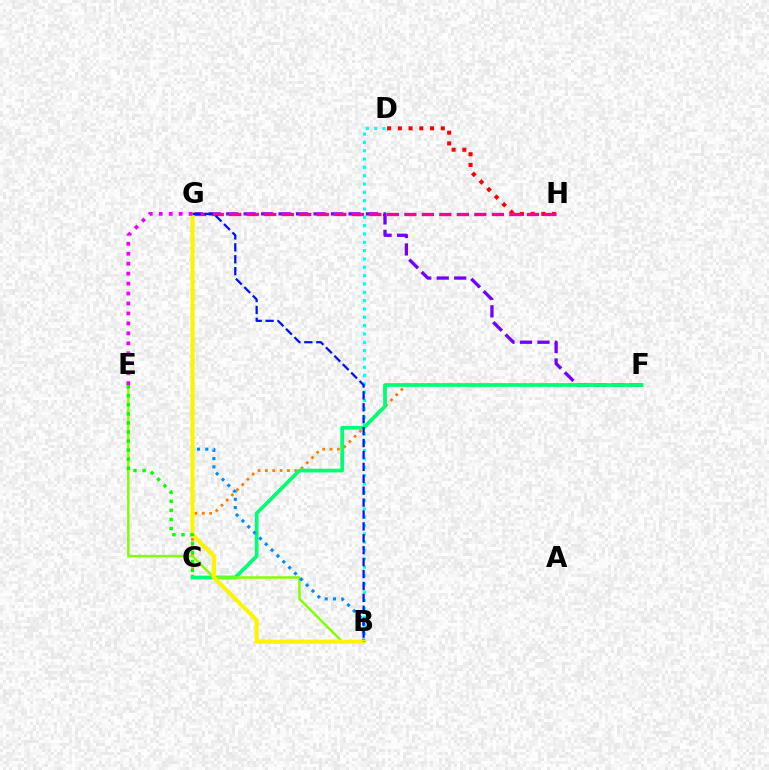{('B', 'D'): [{'color': '#00fff6', 'line_style': 'dotted', 'thickness': 2.26}], ('D', 'H'): [{'color': '#ff0000', 'line_style': 'dotted', 'thickness': 2.92}], ('C', 'F'): [{'color': '#ff7c00', 'line_style': 'dotted', 'thickness': 2.0}, {'color': '#00ff74', 'line_style': 'solid', 'thickness': 2.69}], ('F', 'G'): [{'color': '#7200ff', 'line_style': 'dashed', 'thickness': 2.37}], ('B', 'E'): [{'color': '#84ff00', 'line_style': 'solid', 'thickness': 1.79}], ('B', 'G'): [{'color': '#008cff', 'line_style': 'dotted', 'thickness': 2.24}, {'color': '#fcf500', 'line_style': 'solid', 'thickness': 2.95}, {'color': '#0010ff', 'line_style': 'dashed', 'thickness': 1.62}], ('G', 'H'): [{'color': '#ff0094', 'line_style': 'dashed', 'thickness': 2.38}], ('C', 'E'): [{'color': '#08ff00', 'line_style': 'dotted', 'thickness': 2.46}], ('E', 'G'): [{'color': '#ee00ff', 'line_style': 'dotted', 'thickness': 2.7}]}